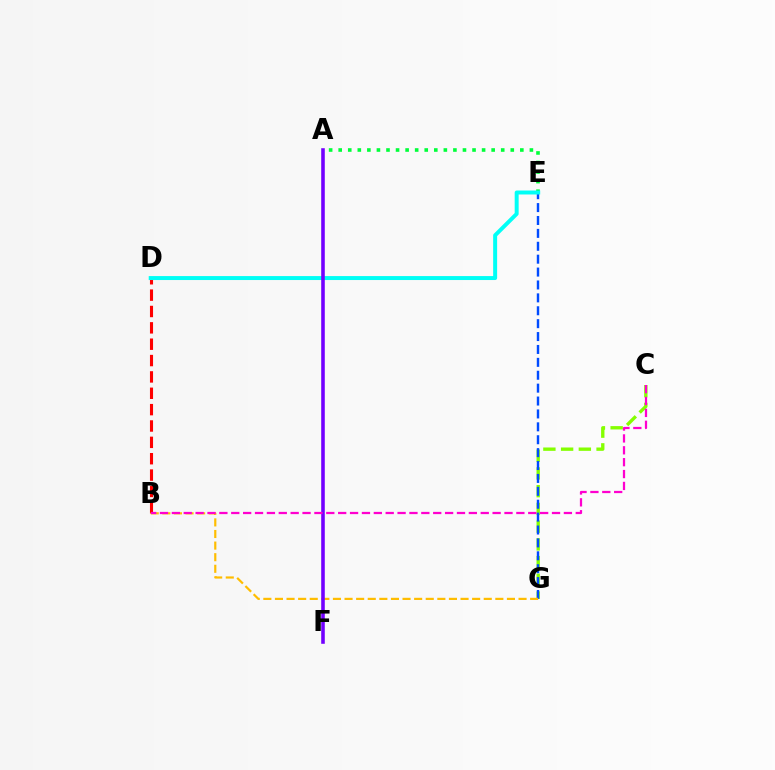{('C', 'G'): [{'color': '#84ff00', 'line_style': 'dashed', 'thickness': 2.41}], ('B', 'D'): [{'color': '#ff0000', 'line_style': 'dashed', 'thickness': 2.22}], ('E', 'G'): [{'color': '#004bff', 'line_style': 'dashed', 'thickness': 1.75}], ('A', 'E'): [{'color': '#00ff39', 'line_style': 'dotted', 'thickness': 2.6}], ('D', 'E'): [{'color': '#00fff6', 'line_style': 'solid', 'thickness': 2.85}], ('B', 'G'): [{'color': '#ffbd00', 'line_style': 'dashed', 'thickness': 1.58}], ('A', 'F'): [{'color': '#7200ff', 'line_style': 'solid', 'thickness': 2.57}], ('B', 'C'): [{'color': '#ff00cf', 'line_style': 'dashed', 'thickness': 1.61}]}